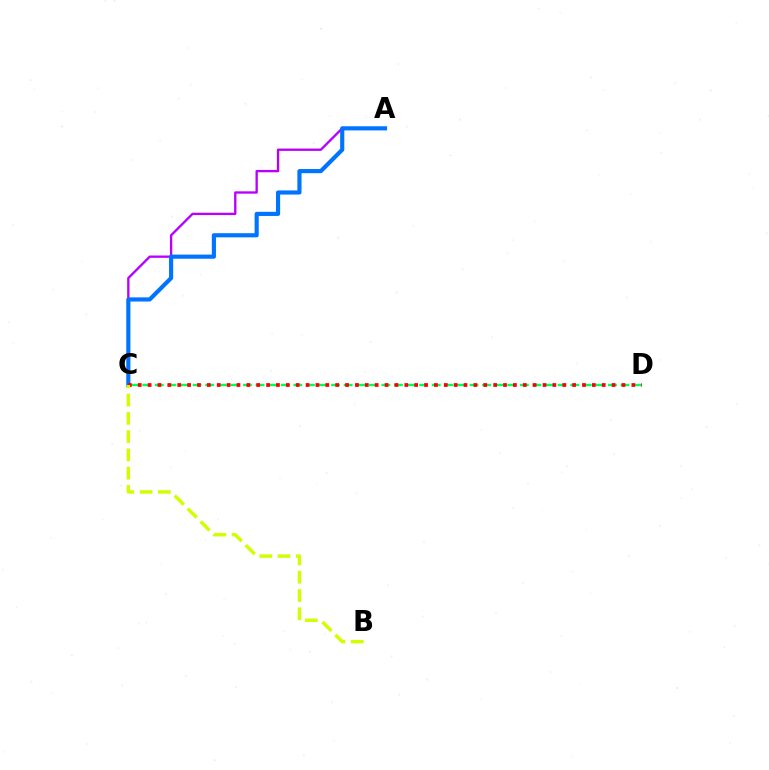{('A', 'C'): [{'color': '#b900ff', 'line_style': 'solid', 'thickness': 1.68}, {'color': '#0074ff', 'line_style': 'solid', 'thickness': 2.99}], ('C', 'D'): [{'color': '#00ff5c', 'line_style': 'dashed', 'thickness': 1.71}, {'color': '#ff0000', 'line_style': 'dotted', 'thickness': 2.68}], ('B', 'C'): [{'color': '#d1ff00', 'line_style': 'dashed', 'thickness': 2.48}]}